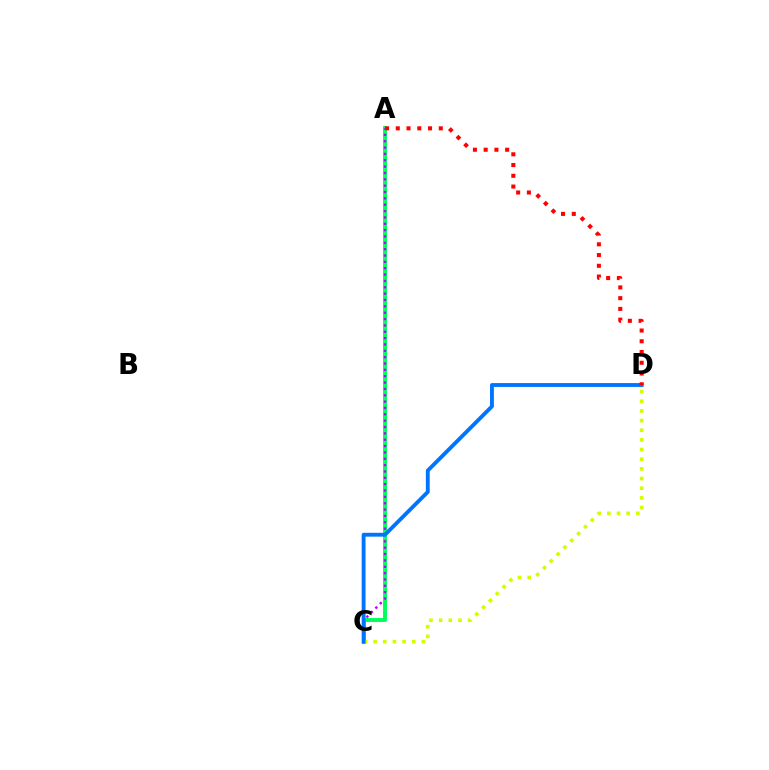{('A', 'C'): [{'color': '#00ff5c', 'line_style': 'solid', 'thickness': 2.83}, {'color': '#b900ff', 'line_style': 'dotted', 'thickness': 1.73}], ('C', 'D'): [{'color': '#d1ff00', 'line_style': 'dotted', 'thickness': 2.62}, {'color': '#0074ff', 'line_style': 'solid', 'thickness': 2.78}], ('A', 'D'): [{'color': '#ff0000', 'line_style': 'dotted', 'thickness': 2.92}]}